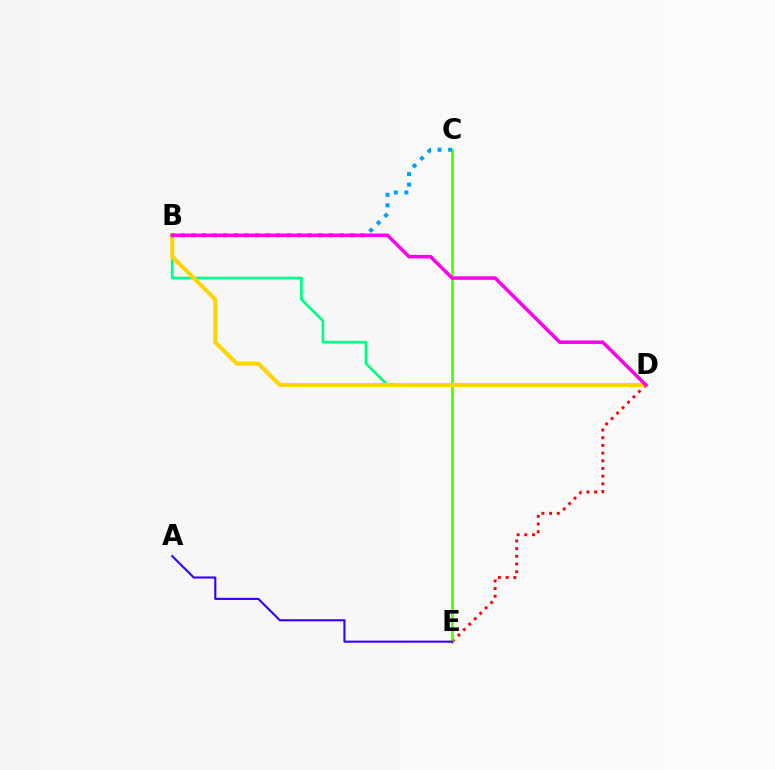{('B', 'D'): [{'color': '#00ff86', 'line_style': 'solid', 'thickness': 1.96}, {'color': '#ffd500', 'line_style': 'solid', 'thickness': 2.92}, {'color': '#ff00ed', 'line_style': 'solid', 'thickness': 2.53}], ('D', 'E'): [{'color': '#ff0000', 'line_style': 'dotted', 'thickness': 2.09}], ('C', 'E'): [{'color': '#4fff00', 'line_style': 'solid', 'thickness': 1.98}], ('B', 'C'): [{'color': '#009eff', 'line_style': 'dotted', 'thickness': 2.87}], ('A', 'E'): [{'color': '#3700ff', 'line_style': 'solid', 'thickness': 1.52}]}